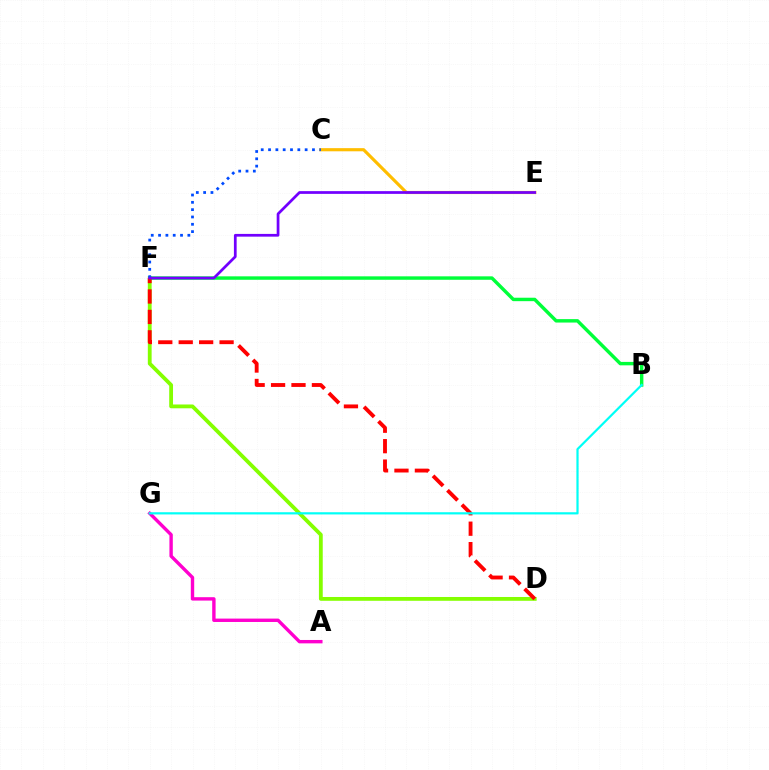{('D', 'F'): [{'color': '#84ff00', 'line_style': 'solid', 'thickness': 2.74}, {'color': '#ff0000', 'line_style': 'dashed', 'thickness': 2.78}], ('B', 'F'): [{'color': '#00ff39', 'line_style': 'solid', 'thickness': 2.47}], ('A', 'G'): [{'color': '#ff00cf', 'line_style': 'solid', 'thickness': 2.44}], ('C', 'E'): [{'color': '#ffbd00', 'line_style': 'solid', 'thickness': 2.27}], ('C', 'F'): [{'color': '#004bff', 'line_style': 'dotted', 'thickness': 1.99}], ('B', 'G'): [{'color': '#00fff6', 'line_style': 'solid', 'thickness': 1.59}], ('E', 'F'): [{'color': '#7200ff', 'line_style': 'solid', 'thickness': 1.97}]}